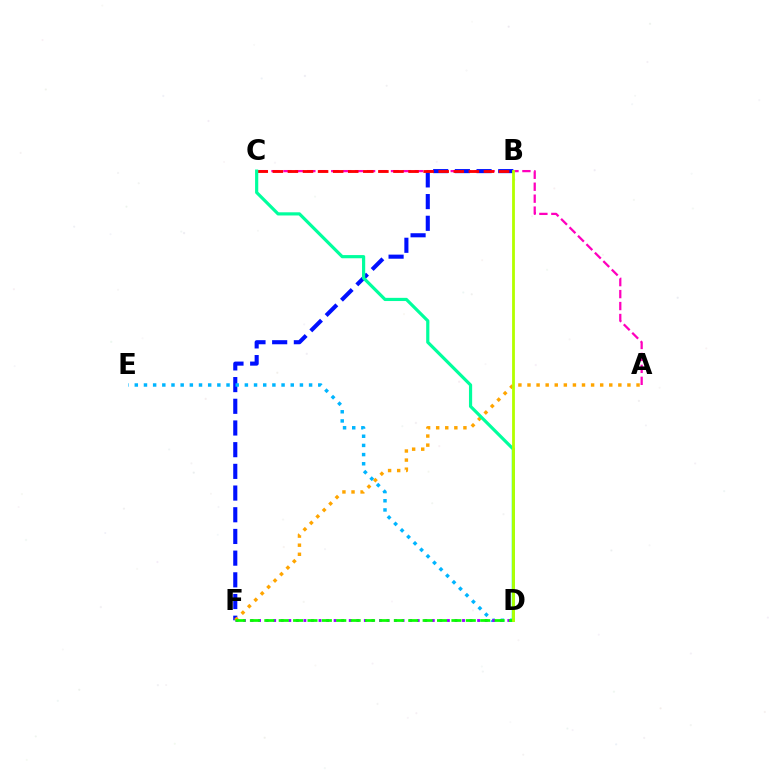{('A', 'C'): [{'color': '#ff00bd', 'line_style': 'dashed', 'thickness': 1.62}], ('B', 'F'): [{'color': '#0010ff', 'line_style': 'dashed', 'thickness': 2.95}], ('D', 'E'): [{'color': '#00b5ff', 'line_style': 'dotted', 'thickness': 2.49}], ('B', 'C'): [{'color': '#ff0000', 'line_style': 'dashed', 'thickness': 2.05}], ('D', 'F'): [{'color': '#9b00ff', 'line_style': 'dotted', 'thickness': 2.05}, {'color': '#08ff00', 'line_style': 'dashed', 'thickness': 1.96}], ('A', 'F'): [{'color': '#ffa500', 'line_style': 'dotted', 'thickness': 2.47}], ('C', 'D'): [{'color': '#00ff9d', 'line_style': 'solid', 'thickness': 2.29}], ('B', 'D'): [{'color': '#b3ff00', 'line_style': 'solid', 'thickness': 2.03}]}